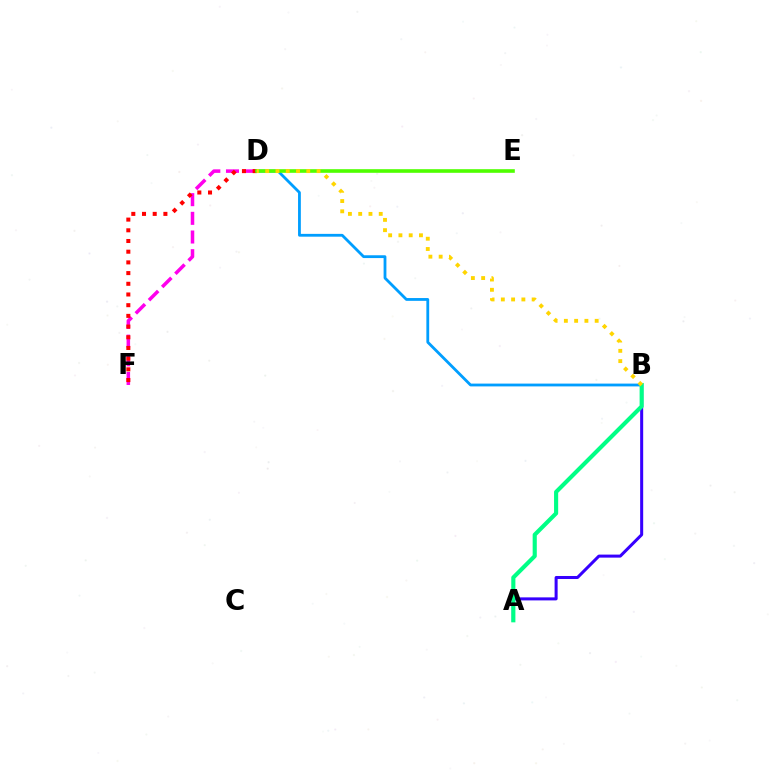{('D', 'F'): [{'color': '#ff00ed', 'line_style': 'dashed', 'thickness': 2.54}, {'color': '#ff0000', 'line_style': 'dotted', 'thickness': 2.91}], ('A', 'B'): [{'color': '#3700ff', 'line_style': 'solid', 'thickness': 2.18}, {'color': '#00ff86', 'line_style': 'solid', 'thickness': 2.97}], ('B', 'D'): [{'color': '#009eff', 'line_style': 'solid', 'thickness': 2.02}, {'color': '#ffd500', 'line_style': 'dotted', 'thickness': 2.79}], ('D', 'E'): [{'color': '#4fff00', 'line_style': 'solid', 'thickness': 2.6}]}